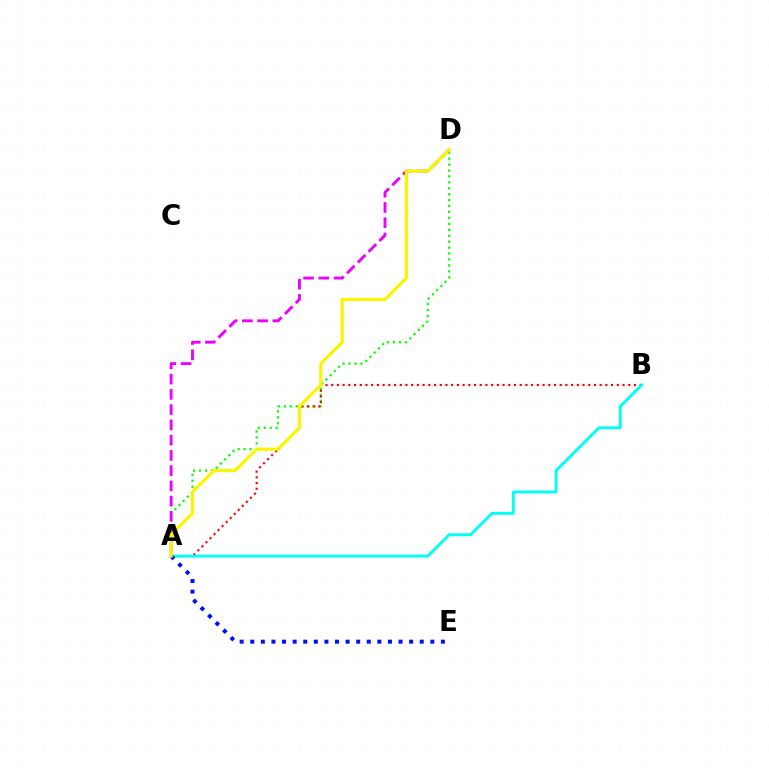{('A', 'D'): [{'color': '#08ff00', 'line_style': 'dotted', 'thickness': 1.61}, {'color': '#ee00ff', 'line_style': 'dashed', 'thickness': 2.07}, {'color': '#fcf500', 'line_style': 'solid', 'thickness': 2.31}], ('A', 'B'): [{'color': '#ff0000', 'line_style': 'dotted', 'thickness': 1.55}, {'color': '#00fff6', 'line_style': 'solid', 'thickness': 2.1}], ('A', 'E'): [{'color': '#0010ff', 'line_style': 'dotted', 'thickness': 2.88}]}